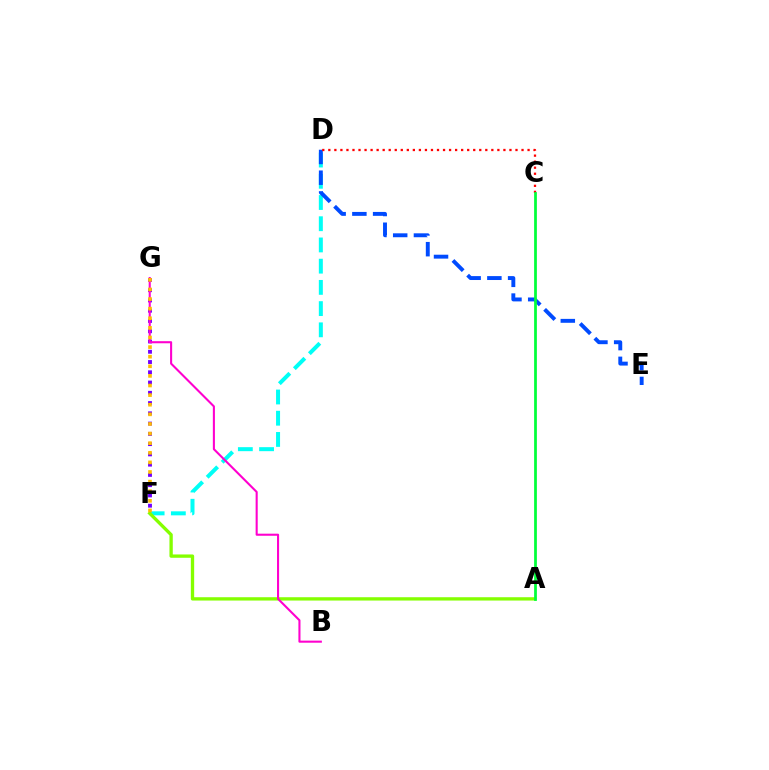{('D', 'F'): [{'color': '#00fff6', 'line_style': 'dashed', 'thickness': 2.88}], ('F', 'G'): [{'color': '#7200ff', 'line_style': 'dotted', 'thickness': 2.79}, {'color': '#ffbd00', 'line_style': 'dotted', 'thickness': 2.61}], ('D', 'E'): [{'color': '#004bff', 'line_style': 'dashed', 'thickness': 2.82}], ('A', 'F'): [{'color': '#84ff00', 'line_style': 'solid', 'thickness': 2.39}], ('C', 'D'): [{'color': '#ff0000', 'line_style': 'dotted', 'thickness': 1.64}], ('A', 'C'): [{'color': '#00ff39', 'line_style': 'solid', 'thickness': 1.98}], ('B', 'G'): [{'color': '#ff00cf', 'line_style': 'solid', 'thickness': 1.5}]}